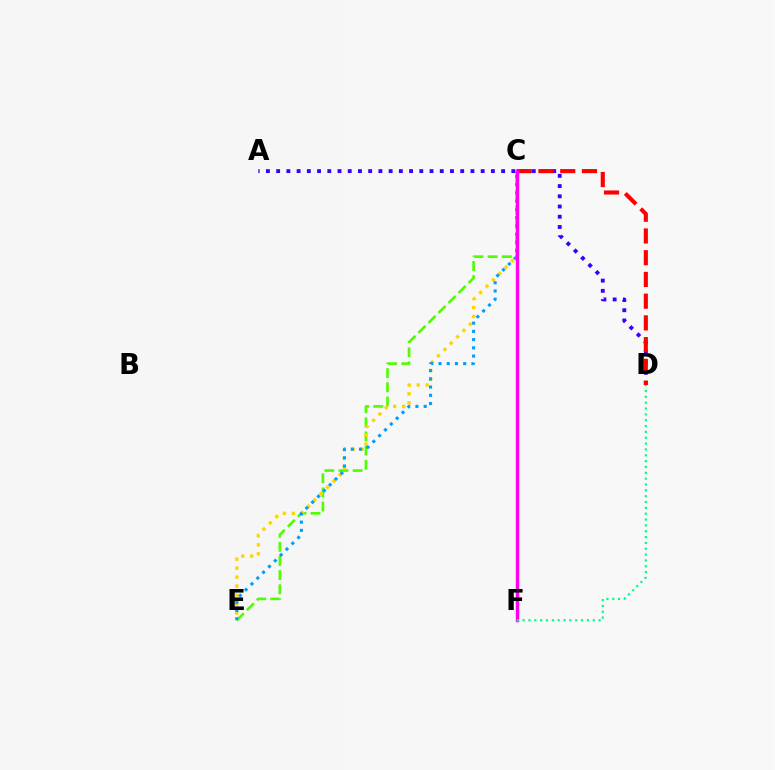{('C', 'E'): [{'color': '#4fff00', 'line_style': 'dashed', 'thickness': 1.92}, {'color': '#ffd500', 'line_style': 'dotted', 'thickness': 2.44}, {'color': '#009eff', 'line_style': 'dotted', 'thickness': 2.24}], ('A', 'D'): [{'color': '#3700ff', 'line_style': 'dotted', 'thickness': 2.78}], ('C', 'D'): [{'color': '#ff0000', 'line_style': 'dashed', 'thickness': 2.95}], ('C', 'F'): [{'color': '#ff00ed', 'line_style': 'solid', 'thickness': 2.45}], ('D', 'F'): [{'color': '#00ff86', 'line_style': 'dotted', 'thickness': 1.59}]}